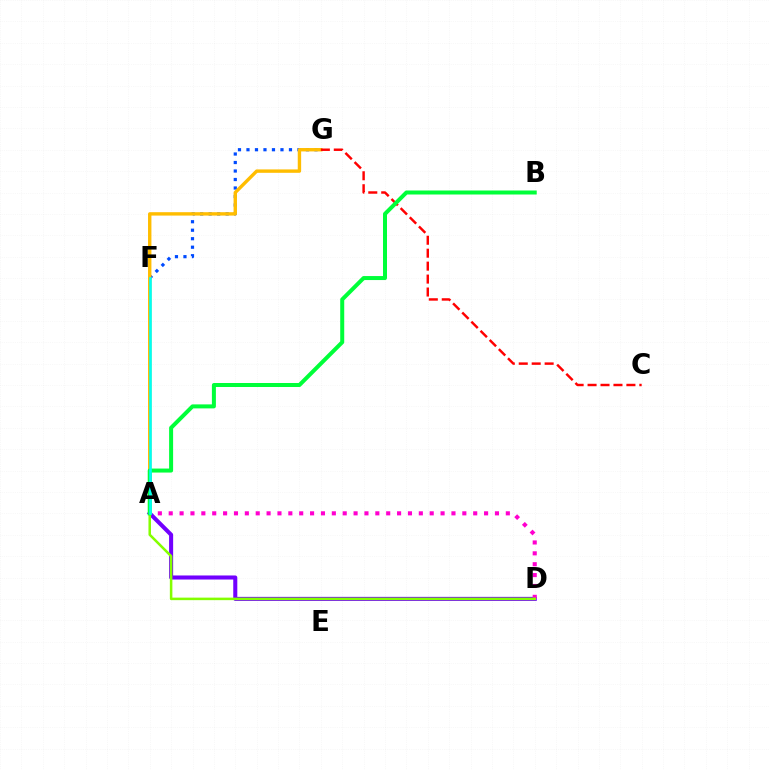{('F', 'G'): [{'color': '#004bff', 'line_style': 'dotted', 'thickness': 2.31}], ('A', 'D'): [{'color': '#7200ff', 'line_style': 'solid', 'thickness': 2.92}, {'color': '#ff00cf', 'line_style': 'dotted', 'thickness': 2.95}, {'color': '#84ff00', 'line_style': 'solid', 'thickness': 1.82}], ('A', 'G'): [{'color': '#ffbd00', 'line_style': 'solid', 'thickness': 2.45}], ('C', 'G'): [{'color': '#ff0000', 'line_style': 'dashed', 'thickness': 1.76}], ('A', 'B'): [{'color': '#00ff39', 'line_style': 'solid', 'thickness': 2.88}], ('A', 'F'): [{'color': '#00fff6', 'line_style': 'solid', 'thickness': 1.87}]}